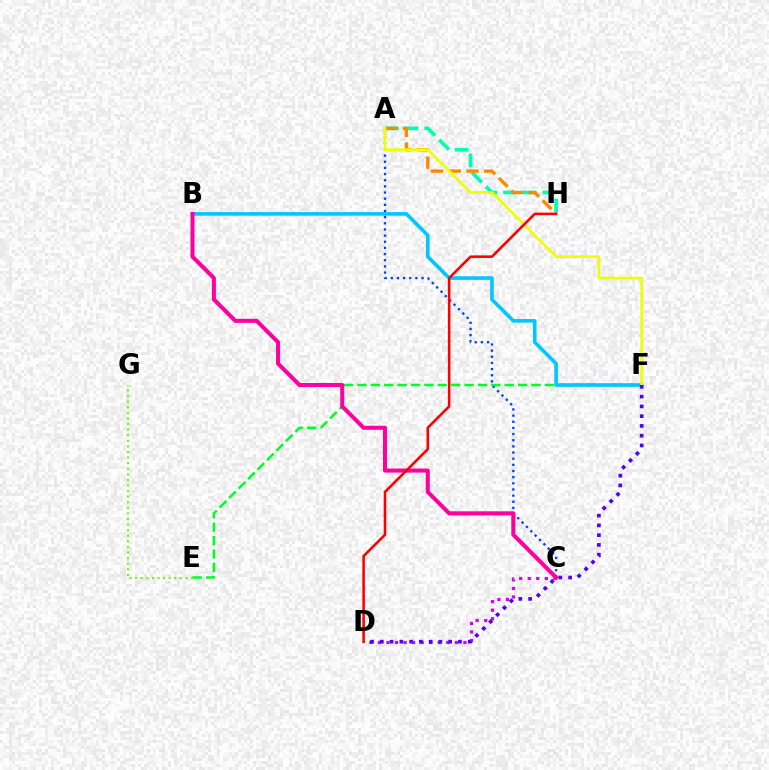{('C', 'D'): [{'color': '#d600ff', 'line_style': 'dotted', 'thickness': 2.32}], ('A', 'C'): [{'color': '#003fff', 'line_style': 'dotted', 'thickness': 1.67}], ('A', 'H'): [{'color': '#00ffaf', 'line_style': 'dashed', 'thickness': 2.67}, {'color': '#ff8800', 'line_style': 'dashed', 'thickness': 2.41}], ('E', 'F'): [{'color': '#00ff27', 'line_style': 'dashed', 'thickness': 1.82}], ('B', 'F'): [{'color': '#00c7ff', 'line_style': 'solid', 'thickness': 2.6}], ('A', 'F'): [{'color': '#eeff00', 'line_style': 'solid', 'thickness': 1.94}], ('B', 'C'): [{'color': '#ff00a0', 'line_style': 'solid', 'thickness': 2.91}], ('E', 'G'): [{'color': '#66ff00', 'line_style': 'dotted', 'thickness': 1.52}], ('D', 'F'): [{'color': '#4f00ff', 'line_style': 'dotted', 'thickness': 2.65}], ('D', 'H'): [{'color': '#ff0000', 'line_style': 'solid', 'thickness': 1.85}]}